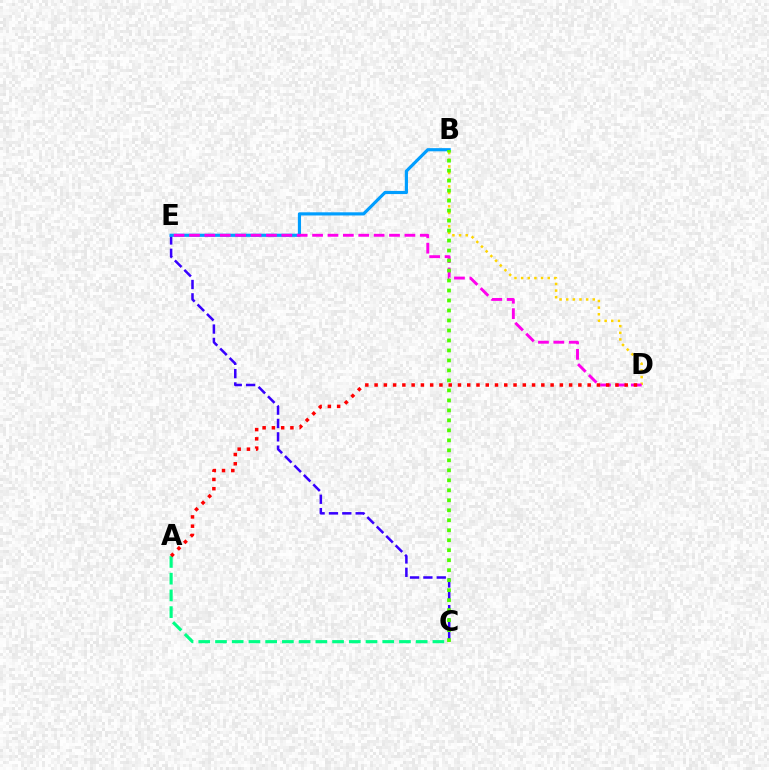{('B', 'D'): [{'color': '#ffd500', 'line_style': 'dotted', 'thickness': 1.81}], ('C', 'E'): [{'color': '#3700ff', 'line_style': 'dashed', 'thickness': 1.81}], ('B', 'E'): [{'color': '#009eff', 'line_style': 'solid', 'thickness': 2.28}], ('D', 'E'): [{'color': '#ff00ed', 'line_style': 'dashed', 'thickness': 2.09}], ('A', 'C'): [{'color': '#00ff86', 'line_style': 'dashed', 'thickness': 2.27}], ('A', 'D'): [{'color': '#ff0000', 'line_style': 'dotted', 'thickness': 2.52}], ('B', 'C'): [{'color': '#4fff00', 'line_style': 'dotted', 'thickness': 2.71}]}